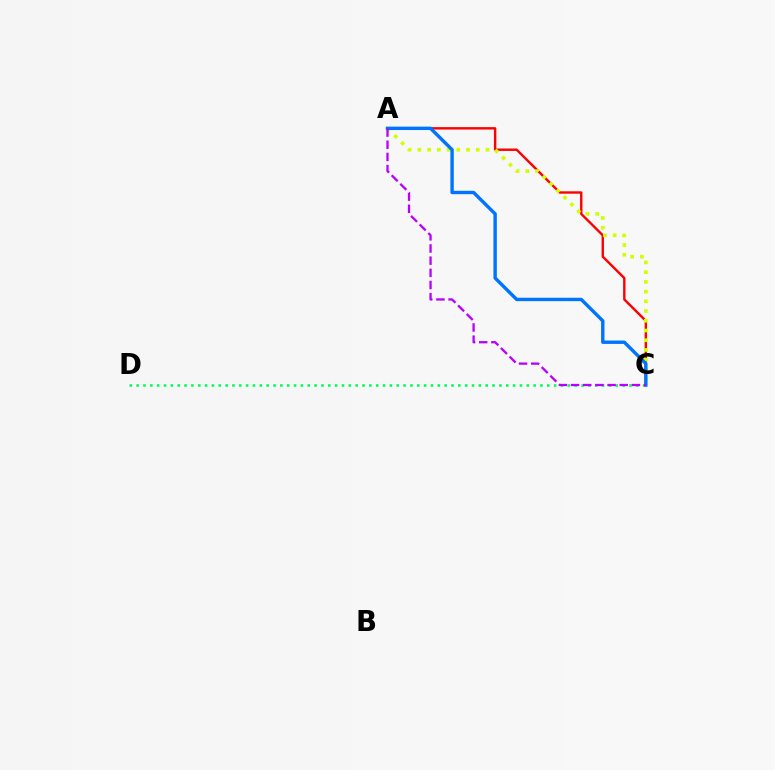{('C', 'D'): [{'color': '#00ff5c', 'line_style': 'dotted', 'thickness': 1.86}], ('A', 'C'): [{'color': '#ff0000', 'line_style': 'solid', 'thickness': 1.73}, {'color': '#d1ff00', 'line_style': 'dotted', 'thickness': 2.64}, {'color': '#0074ff', 'line_style': 'solid', 'thickness': 2.45}, {'color': '#b900ff', 'line_style': 'dashed', 'thickness': 1.65}]}